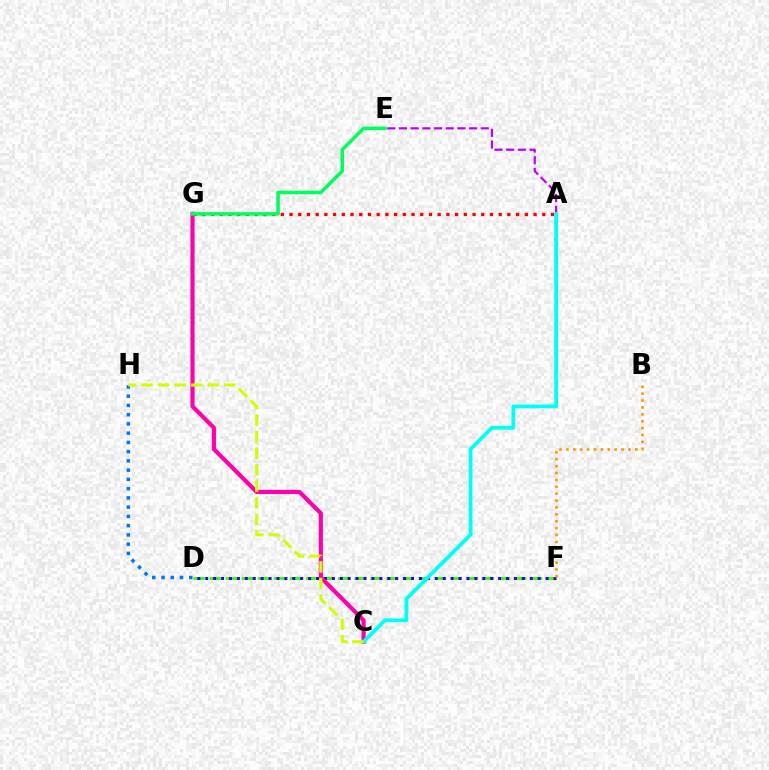{('A', 'G'): [{'color': '#ff0000', 'line_style': 'dotted', 'thickness': 2.37}], ('D', 'F'): [{'color': '#3dff00', 'line_style': 'dashed', 'thickness': 2.18}, {'color': '#2500ff', 'line_style': 'dotted', 'thickness': 2.15}], ('C', 'G'): [{'color': '#ff00ac', 'line_style': 'solid', 'thickness': 3.0}], ('A', 'E'): [{'color': '#b900ff', 'line_style': 'dashed', 'thickness': 1.59}], ('A', 'C'): [{'color': '#00fff6', 'line_style': 'solid', 'thickness': 2.71}], ('B', 'F'): [{'color': '#ff9400', 'line_style': 'dotted', 'thickness': 1.87}], ('D', 'H'): [{'color': '#0074ff', 'line_style': 'dotted', 'thickness': 2.51}], ('E', 'G'): [{'color': '#00ff5c', 'line_style': 'solid', 'thickness': 2.55}], ('C', 'H'): [{'color': '#d1ff00', 'line_style': 'dashed', 'thickness': 2.25}]}